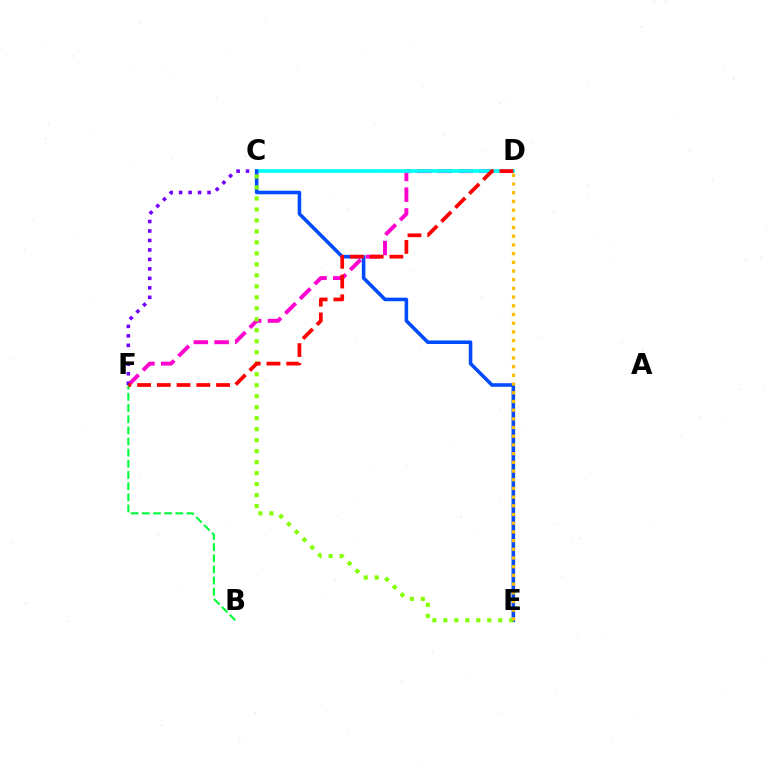{('D', 'F'): [{'color': '#ff00cf', 'line_style': 'dashed', 'thickness': 2.82}, {'color': '#ff0000', 'line_style': 'dashed', 'thickness': 2.68}], ('C', 'F'): [{'color': '#7200ff', 'line_style': 'dotted', 'thickness': 2.57}], ('B', 'F'): [{'color': '#00ff39', 'line_style': 'dashed', 'thickness': 1.52}], ('C', 'D'): [{'color': '#00fff6', 'line_style': 'solid', 'thickness': 2.63}], ('C', 'E'): [{'color': '#004bff', 'line_style': 'solid', 'thickness': 2.56}, {'color': '#84ff00', 'line_style': 'dotted', 'thickness': 2.99}], ('D', 'E'): [{'color': '#ffbd00', 'line_style': 'dotted', 'thickness': 2.36}]}